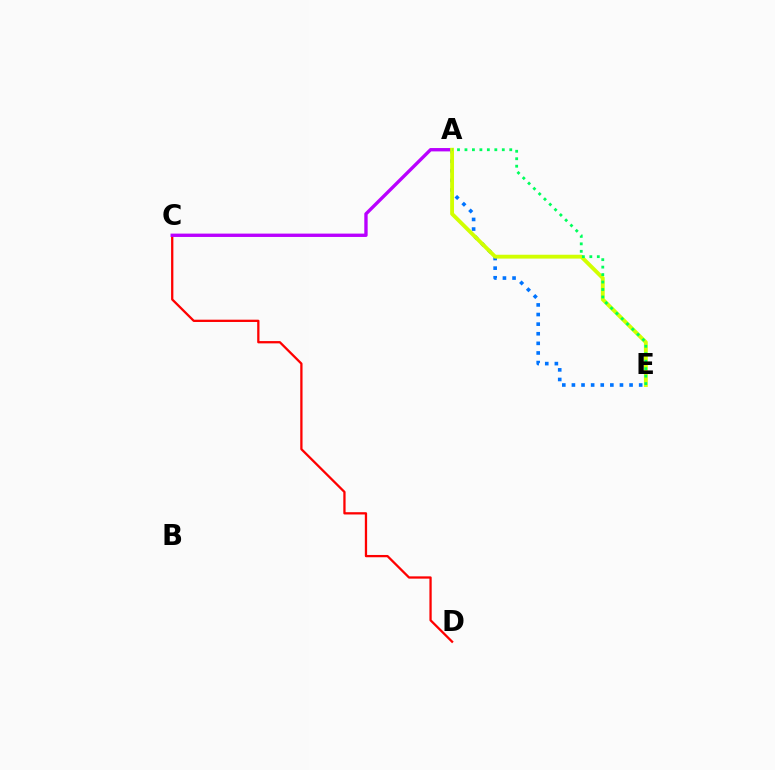{('C', 'D'): [{'color': '#ff0000', 'line_style': 'solid', 'thickness': 1.64}], ('A', 'C'): [{'color': '#b900ff', 'line_style': 'solid', 'thickness': 2.42}], ('A', 'E'): [{'color': '#0074ff', 'line_style': 'dotted', 'thickness': 2.61}, {'color': '#d1ff00', 'line_style': 'solid', 'thickness': 2.78}, {'color': '#00ff5c', 'line_style': 'dotted', 'thickness': 2.03}]}